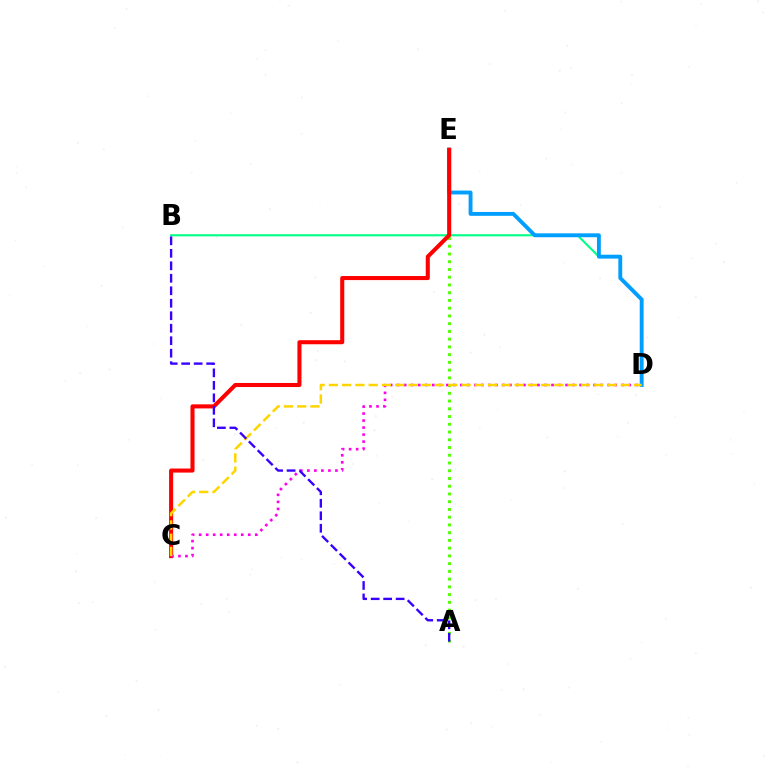{('B', 'D'): [{'color': '#00ff86', 'line_style': 'solid', 'thickness': 1.51}], ('D', 'E'): [{'color': '#009eff', 'line_style': 'solid', 'thickness': 2.79}], ('A', 'E'): [{'color': '#4fff00', 'line_style': 'dotted', 'thickness': 2.1}], ('C', 'E'): [{'color': '#ff0000', 'line_style': 'solid', 'thickness': 2.93}], ('C', 'D'): [{'color': '#ff00ed', 'line_style': 'dotted', 'thickness': 1.91}, {'color': '#ffd500', 'line_style': 'dashed', 'thickness': 1.8}], ('A', 'B'): [{'color': '#3700ff', 'line_style': 'dashed', 'thickness': 1.7}]}